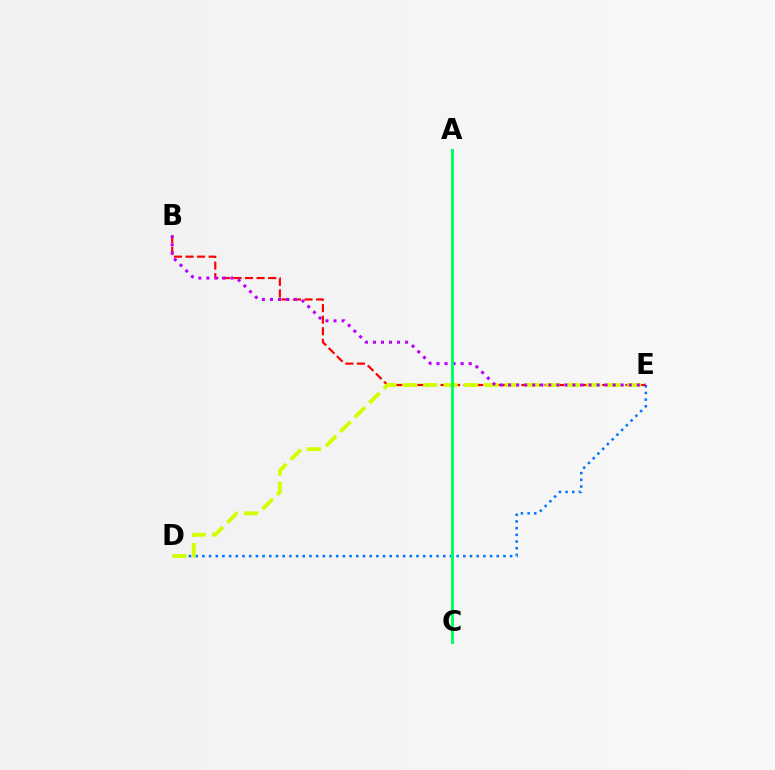{('D', 'E'): [{'color': '#0074ff', 'line_style': 'dotted', 'thickness': 1.82}, {'color': '#d1ff00', 'line_style': 'dashed', 'thickness': 2.77}], ('B', 'E'): [{'color': '#ff0000', 'line_style': 'dashed', 'thickness': 1.57}, {'color': '#b900ff', 'line_style': 'dotted', 'thickness': 2.19}], ('A', 'C'): [{'color': '#00ff5c', 'line_style': 'solid', 'thickness': 2.1}]}